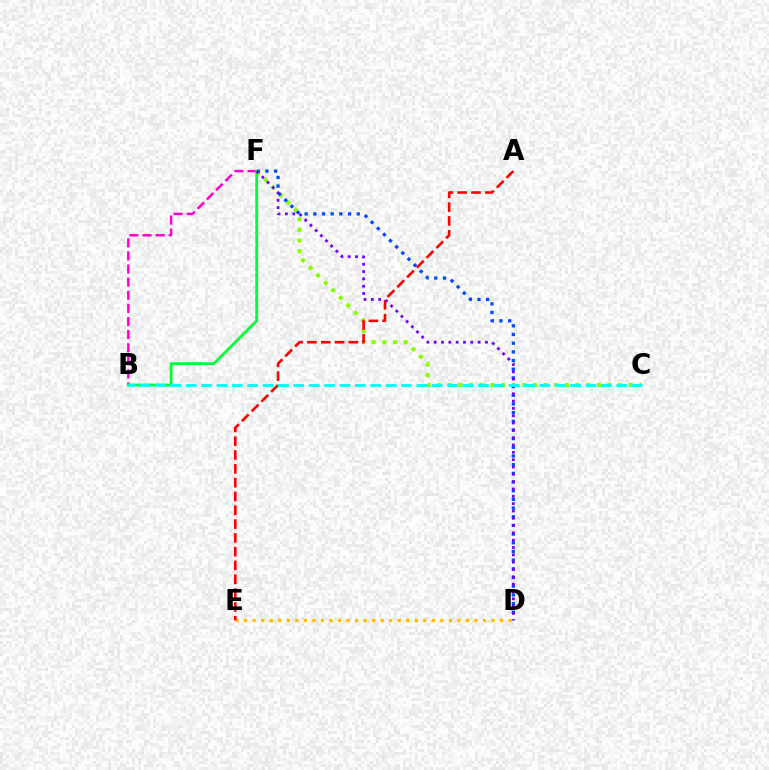{('B', 'F'): [{'color': '#ff00cf', 'line_style': 'dashed', 'thickness': 1.78}, {'color': '#00ff39', 'line_style': 'solid', 'thickness': 2.02}], ('C', 'F'): [{'color': '#84ff00', 'line_style': 'dotted', 'thickness': 2.89}], ('D', 'F'): [{'color': '#004bff', 'line_style': 'dotted', 'thickness': 2.36}, {'color': '#7200ff', 'line_style': 'dotted', 'thickness': 1.99}], ('D', 'E'): [{'color': '#ffbd00', 'line_style': 'dotted', 'thickness': 2.32}], ('A', 'E'): [{'color': '#ff0000', 'line_style': 'dashed', 'thickness': 1.88}], ('B', 'C'): [{'color': '#00fff6', 'line_style': 'dashed', 'thickness': 2.09}]}